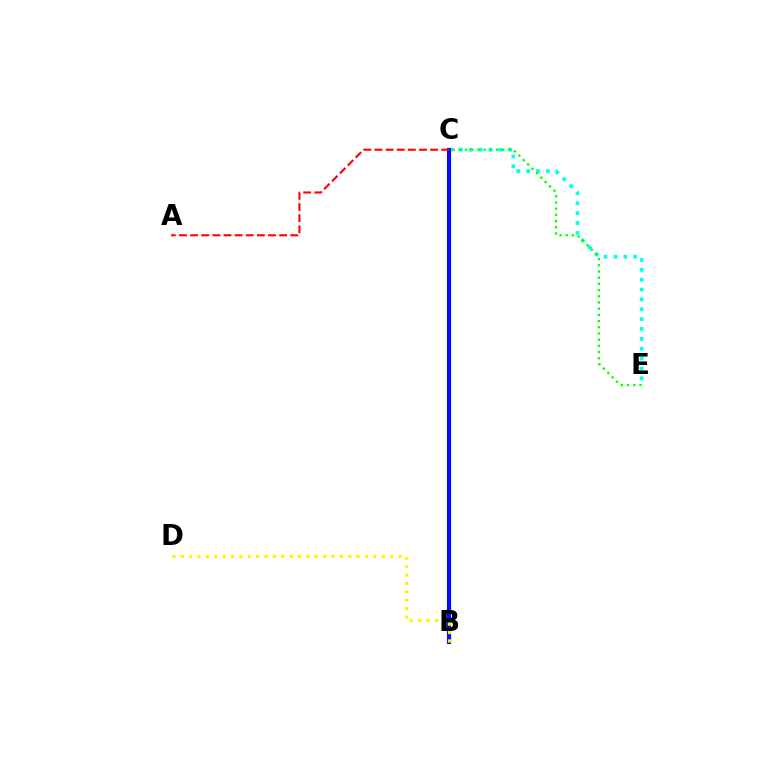{('C', 'E'): [{'color': '#00fff6', 'line_style': 'dotted', 'thickness': 2.68}, {'color': '#08ff00', 'line_style': 'dotted', 'thickness': 1.68}], ('B', 'C'): [{'color': '#ee00ff', 'line_style': 'dashed', 'thickness': 2.22}, {'color': '#0010ff', 'line_style': 'solid', 'thickness': 2.98}], ('B', 'D'): [{'color': '#fcf500', 'line_style': 'dotted', 'thickness': 2.27}], ('A', 'C'): [{'color': '#ff0000', 'line_style': 'dashed', 'thickness': 1.51}]}